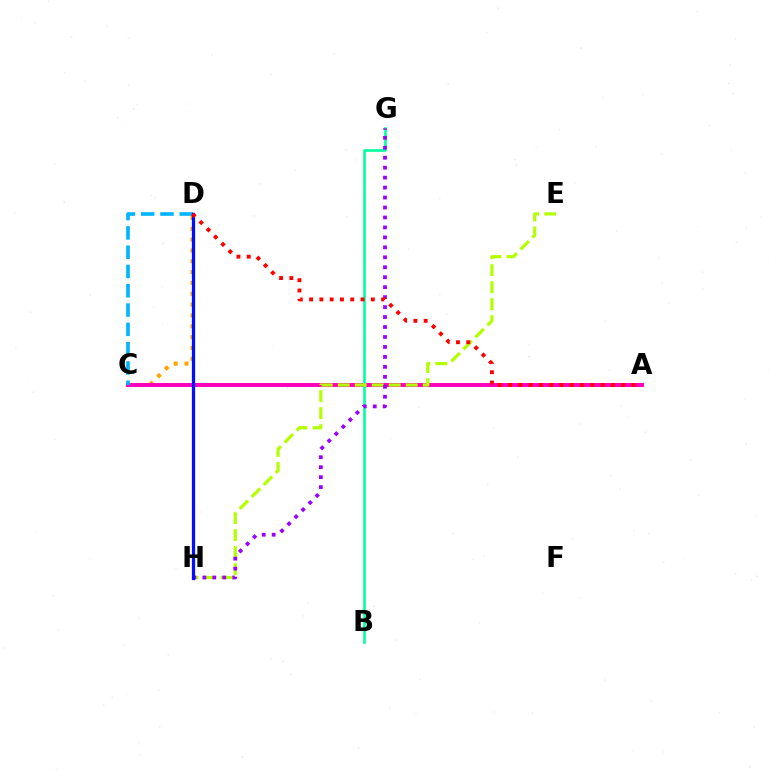{('C', 'D'): [{'color': '#ffa500', 'line_style': 'dotted', 'thickness': 2.94}, {'color': '#00b5ff', 'line_style': 'dashed', 'thickness': 2.62}], ('A', 'C'): [{'color': '#08ff00', 'line_style': 'solid', 'thickness': 1.58}, {'color': '#ff00bd', 'line_style': 'solid', 'thickness': 2.84}], ('B', 'G'): [{'color': '#00ff9d', 'line_style': 'solid', 'thickness': 1.89}], ('E', 'H'): [{'color': '#b3ff00', 'line_style': 'dashed', 'thickness': 2.31}], ('G', 'H'): [{'color': '#9b00ff', 'line_style': 'dotted', 'thickness': 2.71}], ('D', 'H'): [{'color': '#0010ff', 'line_style': 'solid', 'thickness': 2.34}], ('A', 'D'): [{'color': '#ff0000', 'line_style': 'dotted', 'thickness': 2.8}]}